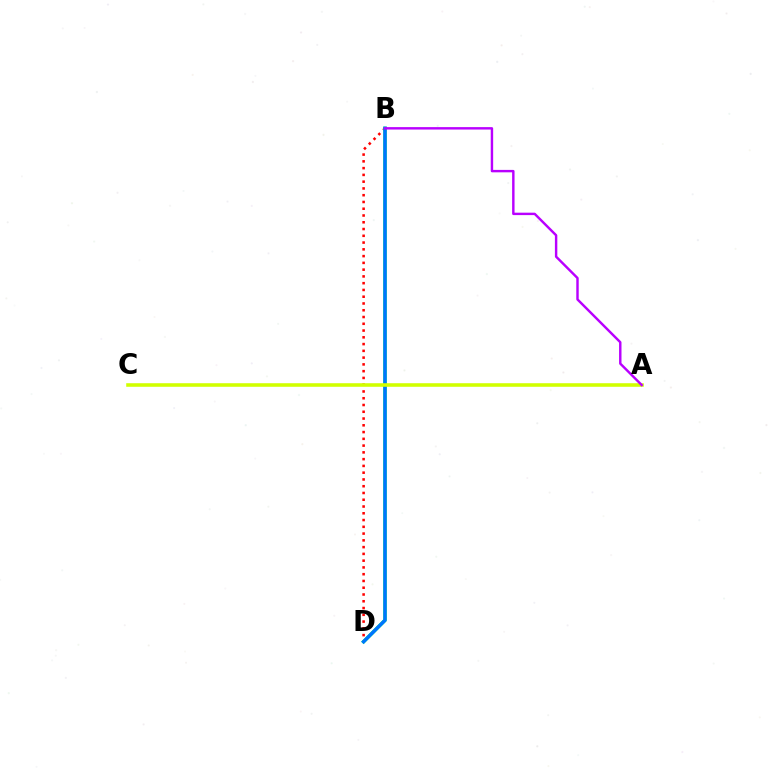{('B', 'D'): [{'color': '#ff0000', 'line_style': 'dotted', 'thickness': 1.84}, {'color': '#00ff5c', 'line_style': 'solid', 'thickness': 2.52}, {'color': '#0074ff', 'line_style': 'solid', 'thickness': 2.46}], ('A', 'C'): [{'color': '#d1ff00', 'line_style': 'solid', 'thickness': 2.57}], ('A', 'B'): [{'color': '#b900ff', 'line_style': 'solid', 'thickness': 1.75}]}